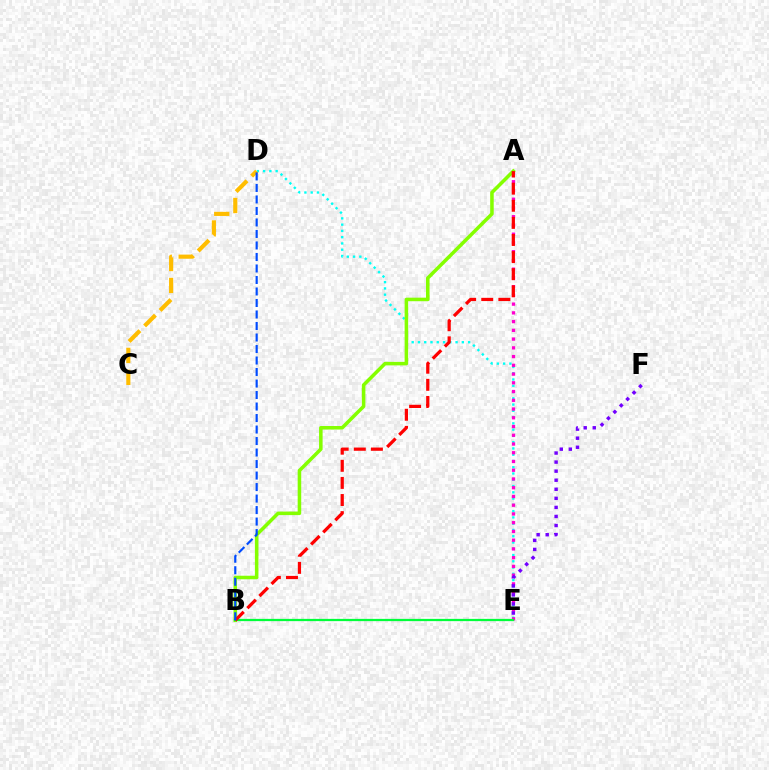{('D', 'E'): [{'color': '#00fff6', 'line_style': 'dotted', 'thickness': 1.7}], ('A', 'E'): [{'color': '#ff00cf', 'line_style': 'dotted', 'thickness': 2.38}], ('C', 'D'): [{'color': '#ffbd00', 'line_style': 'dashed', 'thickness': 2.98}], ('A', 'B'): [{'color': '#84ff00', 'line_style': 'solid', 'thickness': 2.55}, {'color': '#ff0000', 'line_style': 'dashed', 'thickness': 2.32}], ('B', 'E'): [{'color': '#00ff39', 'line_style': 'solid', 'thickness': 1.63}], ('E', 'F'): [{'color': '#7200ff', 'line_style': 'dotted', 'thickness': 2.46}], ('B', 'D'): [{'color': '#004bff', 'line_style': 'dashed', 'thickness': 1.56}]}